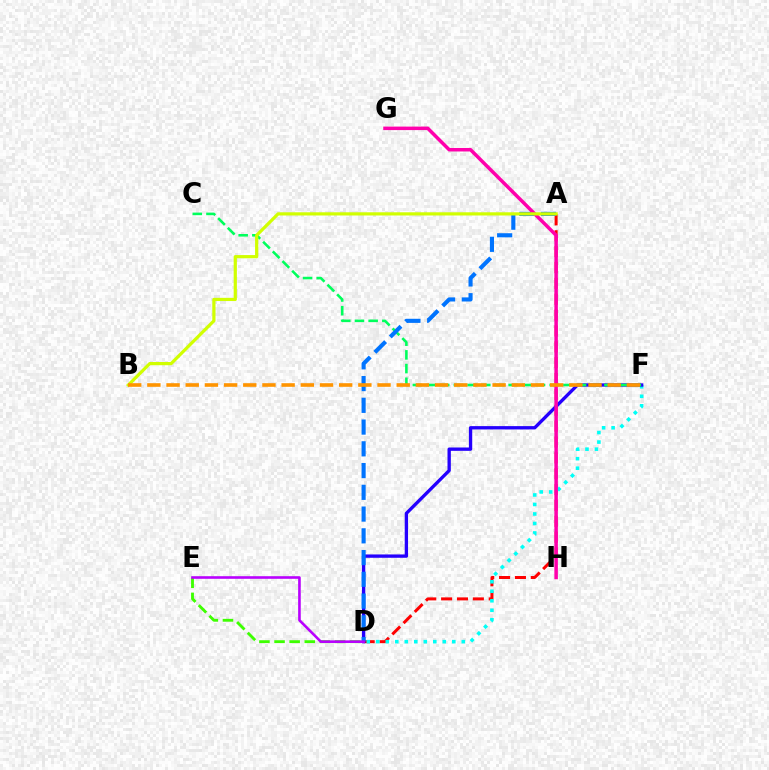{('A', 'D'): [{'color': '#ff0000', 'line_style': 'dashed', 'thickness': 2.16}, {'color': '#0074ff', 'line_style': 'dashed', 'thickness': 2.95}], ('D', 'F'): [{'color': '#00fff6', 'line_style': 'dotted', 'thickness': 2.58}, {'color': '#2500ff', 'line_style': 'solid', 'thickness': 2.4}], ('C', 'F'): [{'color': '#00ff5c', 'line_style': 'dashed', 'thickness': 1.86}], ('D', 'E'): [{'color': '#3dff00', 'line_style': 'dashed', 'thickness': 2.05}, {'color': '#b900ff', 'line_style': 'solid', 'thickness': 1.88}], ('G', 'H'): [{'color': '#ff00ac', 'line_style': 'solid', 'thickness': 2.52}], ('A', 'B'): [{'color': '#d1ff00', 'line_style': 'solid', 'thickness': 2.31}], ('B', 'F'): [{'color': '#ff9400', 'line_style': 'dashed', 'thickness': 2.61}]}